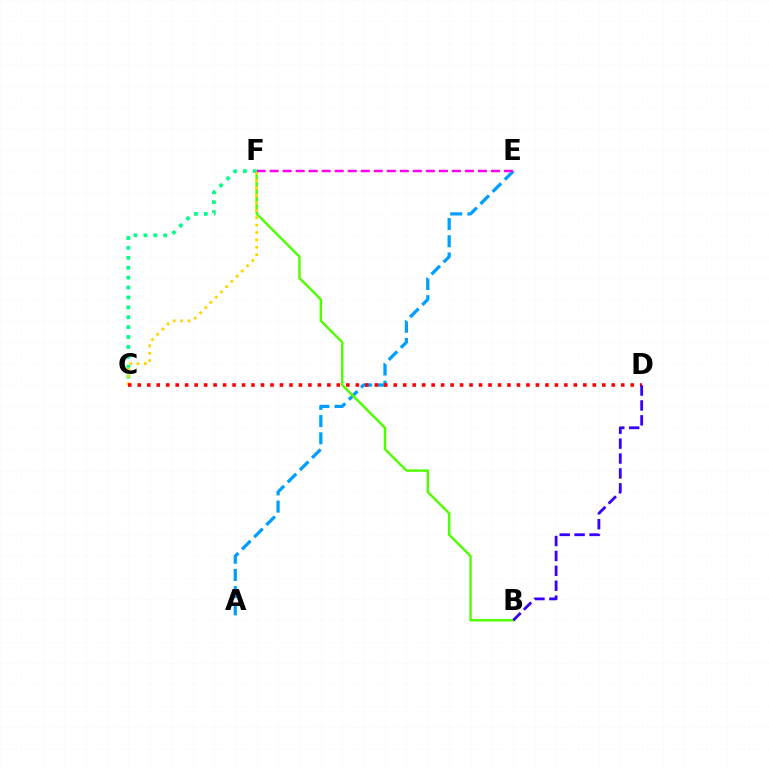{('A', 'E'): [{'color': '#009eff', 'line_style': 'dashed', 'thickness': 2.34}], ('B', 'F'): [{'color': '#4fff00', 'line_style': 'solid', 'thickness': 1.74}], ('C', 'F'): [{'color': '#00ff86', 'line_style': 'dotted', 'thickness': 2.69}, {'color': '#ffd500', 'line_style': 'dotted', 'thickness': 2.01}], ('C', 'D'): [{'color': '#ff0000', 'line_style': 'dotted', 'thickness': 2.58}], ('B', 'D'): [{'color': '#3700ff', 'line_style': 'dashed', 'thickness': 2.02}], ('E', 'F'): [{'color': '#ff00ed', 'line_style': 'dashed', 'thickness': 1.77}]}